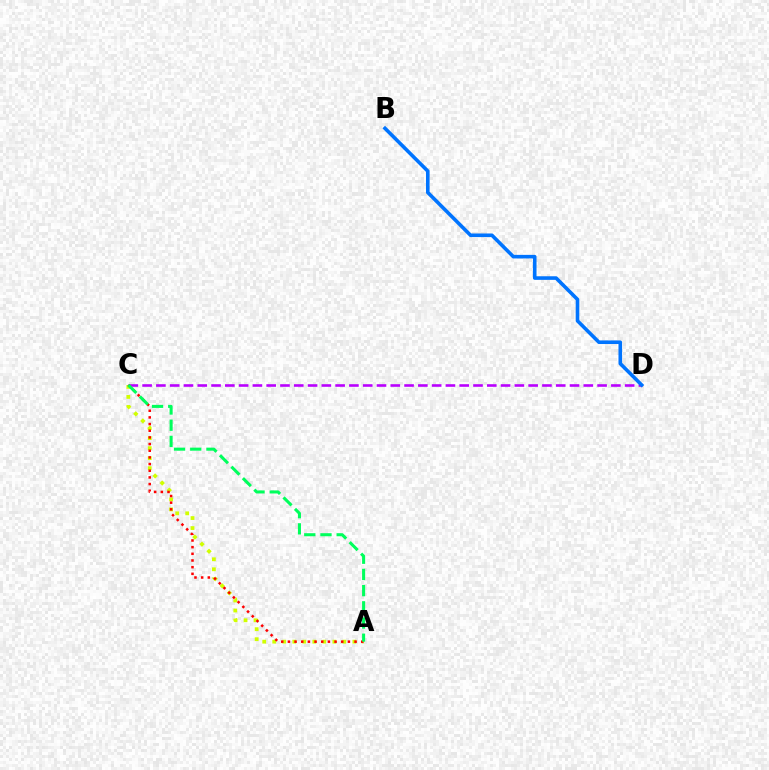{('C', 'D'): [{'color': '#b900ff', 'line_style': 'dashed', 'thickness': 1.87}], ('A', 'C'): [{'color': '#d1ff00', 'line_style': 'dotted', 'thickness': 2.72}, {'color': '#ff0000', 'line_style': 'dotted', 'thickness': 1.81}, {'color': '#00ff5c', 'line_style': 'dashed', 'thickness': 2.2}], ('B', 'D'): [{'color': '#0074ff', 'line_style': 'solid', 'thickness': 2.59}]}